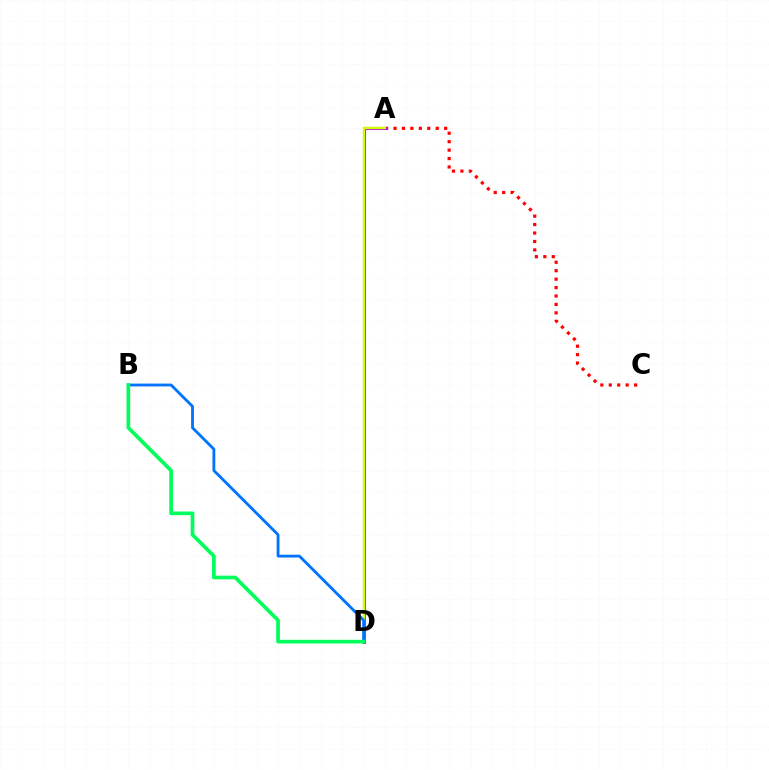{('A', 'C'): [{'color': '#ff0000', 'line_style': 'dotted', 'thickness': 2.29}], ('A', 'D'): [{'color': '#b900ff', 'line_style': 'solid', 'thickness': 2.2}, {'color': '#d1ff00', 'line_style': 'solid', 'thickness': 1.74}], ('B', 'D'): [{'color': '#0074ff', 'line_style': 'solid', 'thickness': 2.03}, {'color': '#00ff5c', 'line_style': 'solid', 'thickness': 2.65}]}